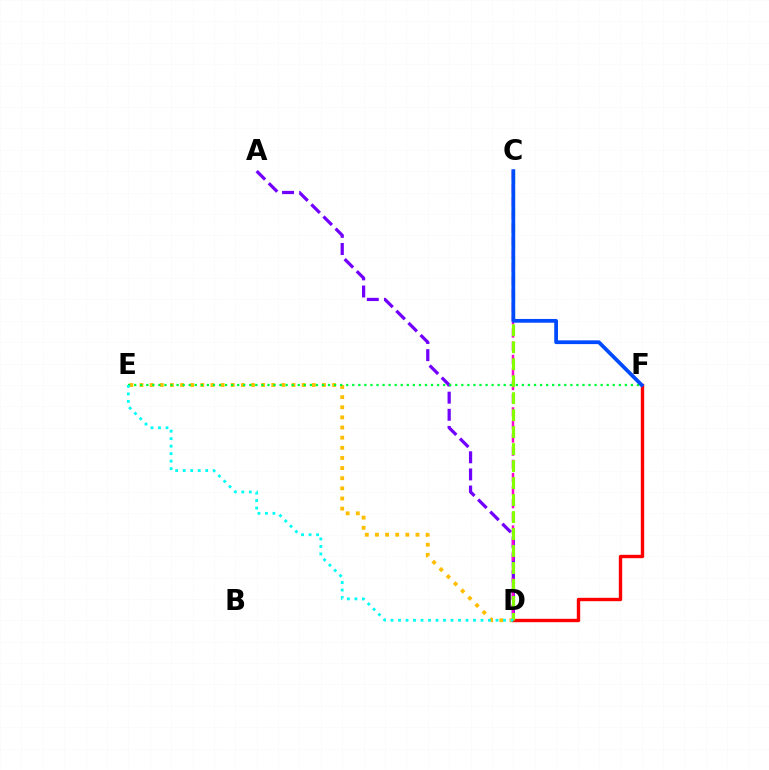{('D', 'E'): [{'color': '#ffbd00', 'line_style': 'dotted', 'thickness': 2.75}, {'color': '#00fff6', 'line_style': 'dotted', 'thickness': 2.04}], ('A', 'D'): [{'color': '#7200ff', 'line_style': 'dashed', 'thickness': 2.33}], ('D', 'F'): [{'color': '#ff0000', 'line_style': 'solid', 'thickness': 2.43}], ('C', 'D'): [{'color': '#ff00cf', 'line_style': 'dashed', 'thickness': 1.78}, {'color': '#84ff00', 'line_style': 'dashed', 'thickness': 2.31}], ('E', 'F'): [{'color': '#00ff39', 'line_style': 'dotted', 'thickness': 1.65}], ('C', 'F'): [{'color': '#004bff', 'line_style': 'solid', 'thickness': 2.7}]}